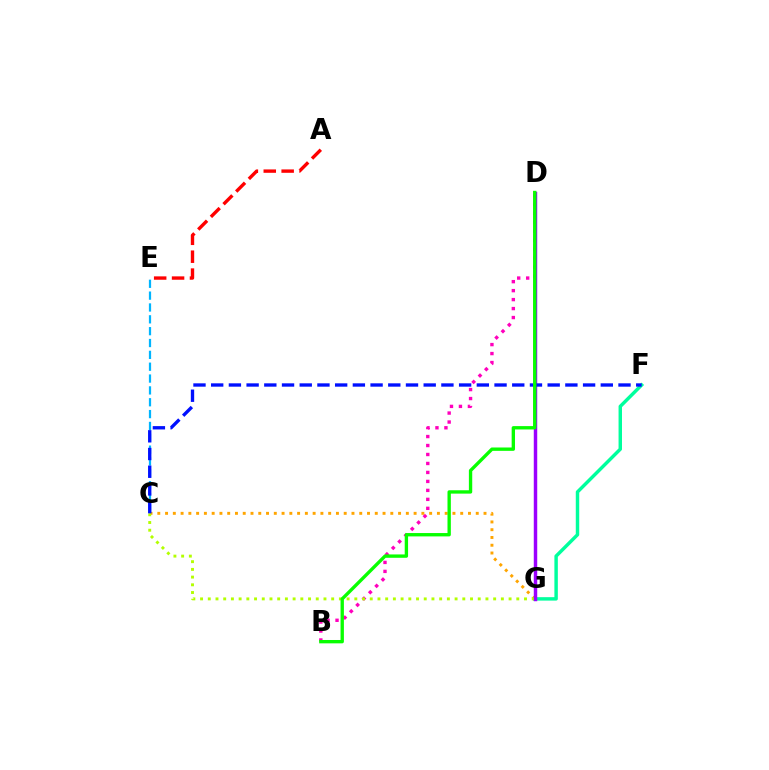{('B', 'D'): [{'color': '#ff00bd', 'line_style': 'dotted', 'thickness': 2.44}, {'color': '#08ff00', 'line_style': 'solid', 'thickness': 2.41}], ('C', 'G'): [{'color': '#ffa500', 'line_style': 'dotted', 'thickness': 2.11}, {'color': '#b3ff00', 'line_style': 'dotted', 'thickness': 2.1}], ('F', 'G'): [{'color': '#00ff9d', 'line_style': 'solid', 'thickness': 2.48}], ('C', 'E'): [{'color': '#00b5ff', 'line_style': 'dashed', 'thickness': 1.61}], ('A', 'E'): [{'color': '#ff0000', 'line_style': 'dashed', 'thickness': 2.43}], ('D', 'G'): [{'color': '#9b00ff', 'line_style': 'solid', 'thickness': 2.49}], ('C', 'F'): [{'color': '#0010ff', 'line_style': 'dashed', 'thickness': 2.41}]}